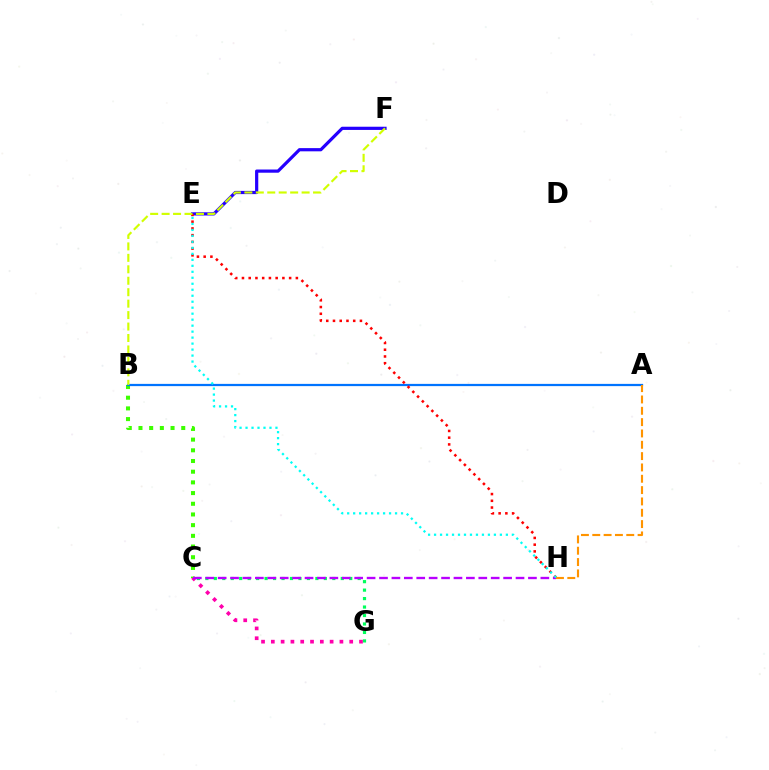{('C', 'G'): [{'color': '#ff00ac', 'line_style': 'dotted', 'thickness': 2.66}, {'color': '#00ff5c', 'line_style': 'dotted', 'thickness': 2.3}], ('B', 'C'): [{'color': '#3dff00', 'line_style': 'dotted', 'thickness': 2.9}], ('A', 'B'): [{'color': '#0074ff', 'line_style': 'solid', 'thickness': 1.61}], ('E', 'F'): [{'color': '#2500ff', 'line_style': 'solid', 'thickness': 2.31}], ('E', 'H'): [{'color': '#ff0000', 'line_style': 'dotted', 'thickness': 1.83}, {'color': '#00fff6', 'line_style': 'dotted', 'thickness': 1.63}], ('A', 'H'): [{'color': '#ff9400', 'line_style': 'dashed', 'thickness': 1.54}], ('B', 'F'): [{'color': '#d1ff00', 'line_style': 'dashed', 'thickness': 1.56}], ('C', 'H'): [{'color': '#b900ff', 'line_style': 'dashed', 'thickness': 1.69}]}